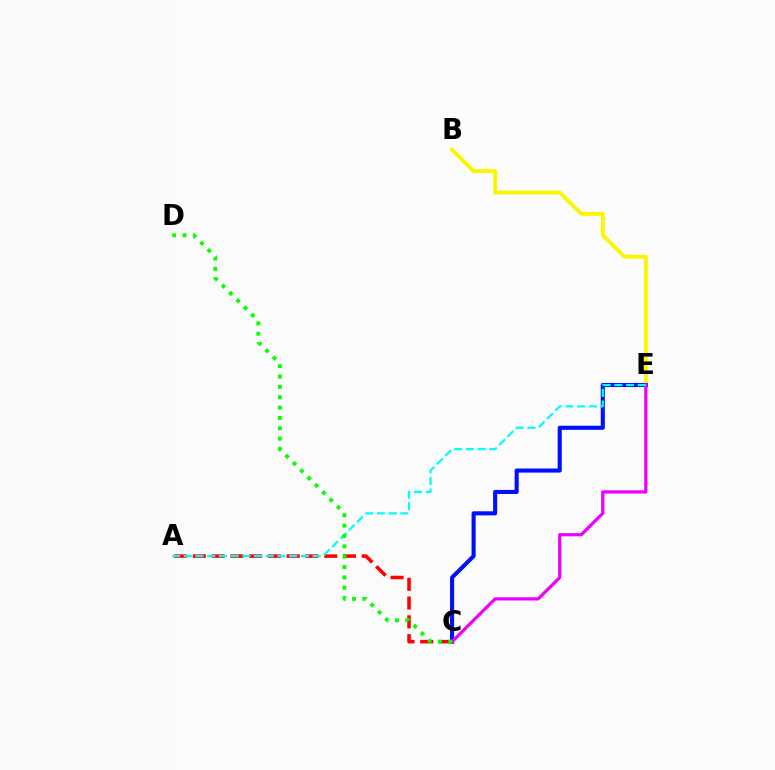{('A', 'C'): [{'color': '#ff0000', 'line_style': 'dashed', 'thickness': 2.55}], ('B', 'E'): [{'color': '#fcf500', 'line_style': 'solid', 'thickness': 2.8}], ('C', 'E'): [{'color': '#0010ff', 'line_style': 'solid', 'thickness': 2.94}, {'color': '#ee00ff', 'line_style': 'solid', 'thickness': 2.32}], ('A', 'E'): [{'color': '#00fff6', 'line_style': 'dashed', 'thickness': 1.59}], ('C', 'D'): [{'color': '#08ff00', 'line_style': 'dotted', 'thickness': 2.81}]}